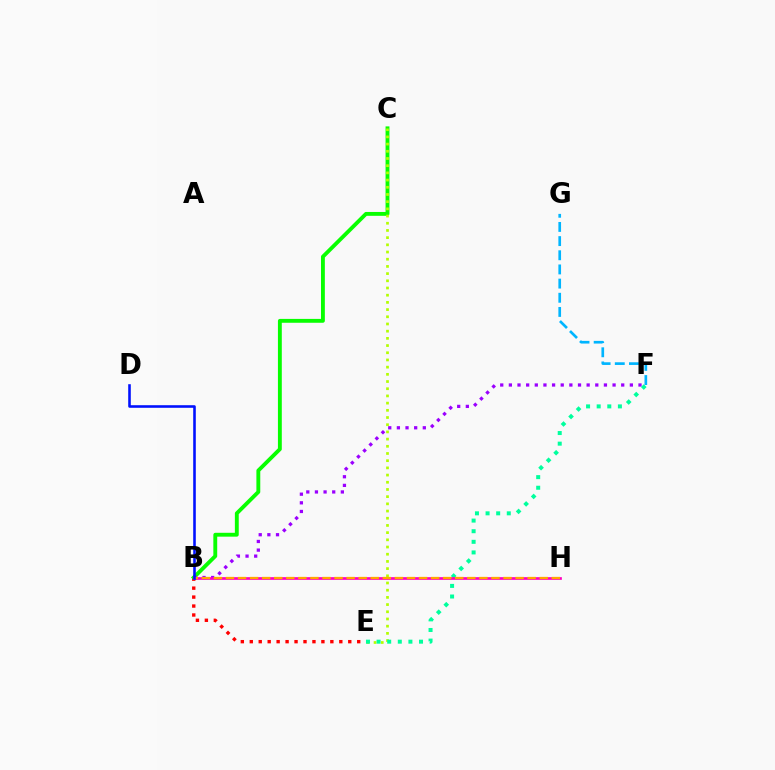{('B', 'E'): [{'color': '#ff0000', 'line_style': 'dotted', 'thickness': 2.43}], ('B', 'C'): [{'color': '#08ff00', 'line_style': 'solid', 'thickness': 2.78}], ('B', 'F'): [{'color': '#9b00ff', 'line_style': 'dotted', 'thickness': 2.35}], ('C', 'E'): [{'color': '#b3ff00', 'line_style': 'dotted', 'thickness': 1.95}], ('E', 'F'): [{'color': '#00ff9d', 'line_style': 'dotted', 'thickness': 2.88}], ('B', 'H'): [{'color': '#ff00bd', 'line_style': 'solid', 'thickness': 1.93}, {'color': '#ffa500', 'line_style': 'dashed', 'thickness': 1.64}], ('F', 'G'): [{'color': '#00b5ff', 'line_style': 'dashed', 'thickness': 1.92}], ('B', 'D'): [{'color': '#0010ff', 'line_style': 'solid', 'thickness': 1.86}]}